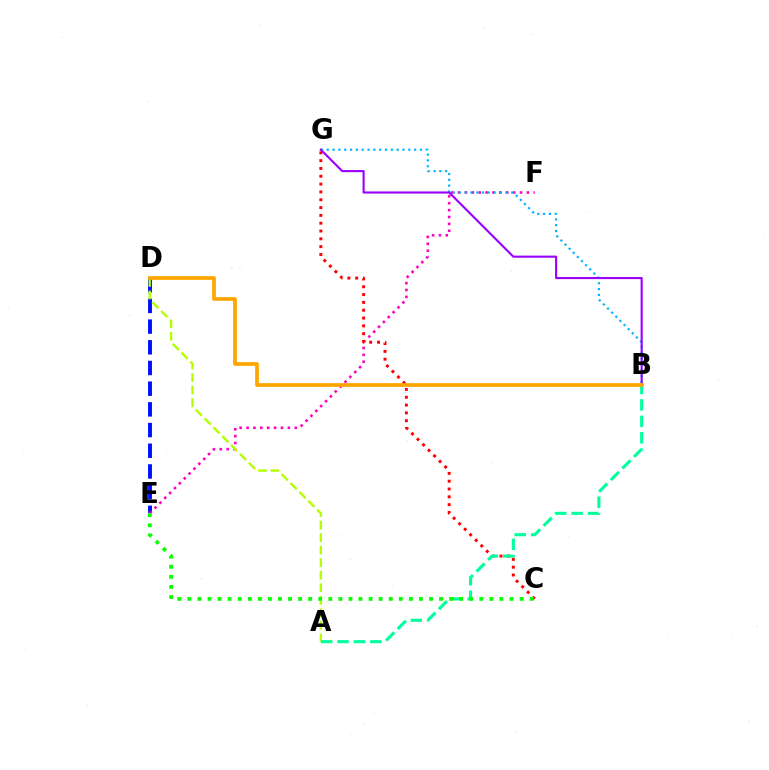{('D', 'E'): [{'color': '#0010ff', 'line_style': 'dashed', 'thickness': 2.81}], ('E', 'F'): [{'color': '#ff00bd', 'line_style': 'dotted', 'thickness': 1.87}], ('C', 'G'): [{'color': '#ff0000', 'line_style': 'dotted', 'thickness': 2.12}], ('A', 'D'): [{'color': '#b3ff00', 'line_style': 'dashed', 'thickness': 1.7}], ('B', 'G'): [{'color': '#00b5ff', 'line_style': 'dotted', 'thickness': 1.58}, {'color': '#9b00ff', 'line_style': 'solid', 'thickness': 1.53}], ('A', 'B'): [{'color': '#00ff9d', 'line_style': 'dashed', 'thickness': 2.23}], ('B', 'D'): [{'color': '#ffa500', 'line_style': 'solid', 'thickness': 2.67}], ('C', 'E'): [{'color': '#08ff00', 'line_style': 'dotted', 'thickness': 2.74}]}